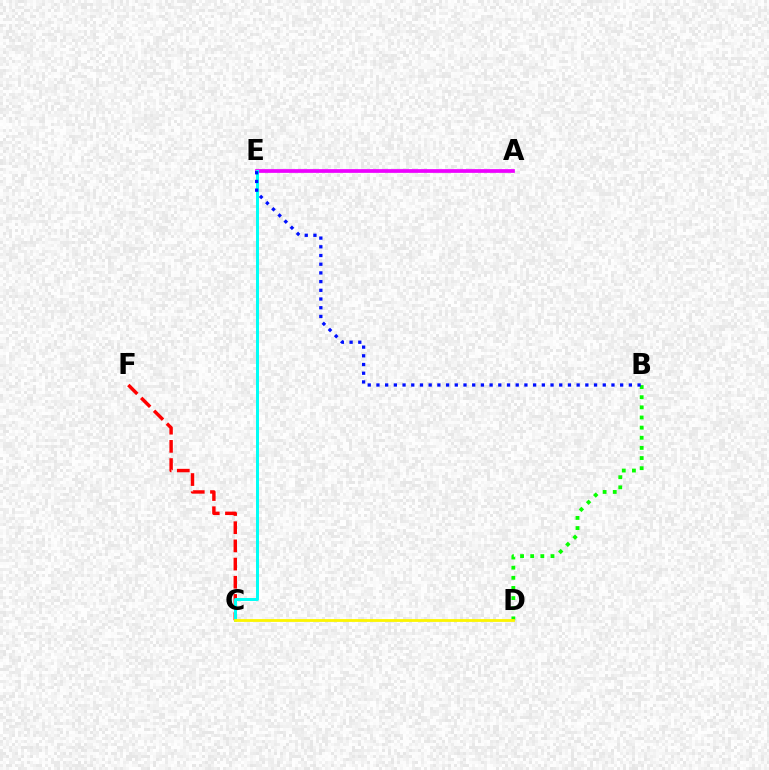{('A', 'E'): [{'color': '#ee00ff', 'line_style': 'solid', 'thickness': 2.68}], ('C', 'F'): [{'color': '#ff0000', 'line_style': 'dashed', 'thickness': 2.47}], ('B', 'D'): [{'color': '#08ff00', 'line_style': 'dotted', 'thickness': 2.75}], ('C', 'E'): [{'color': '#00fff6', 'line_style': 'solid', 'thickness': 2.15}], ('C', 'D'): [{'color': '#fcf500', 'line_style': 'solid', 'thickness': 2.02}], ('B', 'E'): [{'color': '#0010ff', 'line_style': 'dotted', 'thickness': 2.36}]}